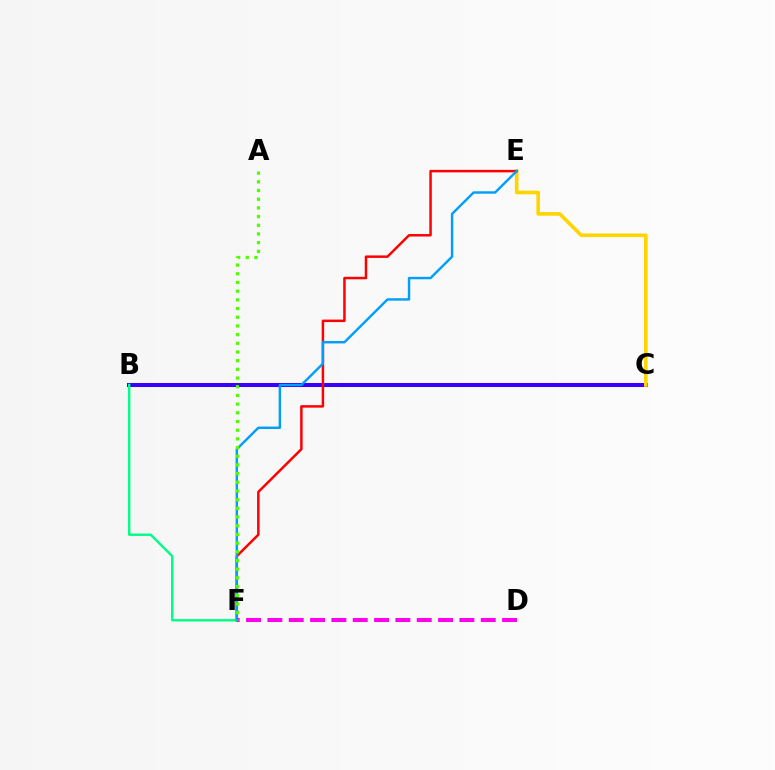{('B', 'C'): [{'color': '#3700ff', 'line_style': 'solid', 'thickness': 2.9}], ('C', 'E'): [{'color': '#ffd500', 'line_style': 'solid', 'thickness': 2.62}], ('E', 'F'): [{'color': '#ff0000', 'line_style': 'solid', 'thickness': 1.79}, {'color': '#009eff', 'line_style': 'solid', 'thickness': 1.75}], ('B', 'F'): [{'color': '#00ff86', 'line_style': 'solid', 'thickness': 1.74}], ('D', 'F'): [{'color': '#ff00ed', 'line_style': 'dashed', 'thickness': 2.9}], ('A', 'F'): [{'color': '#4fff00', 'line_style': 'dotted', 'thickness': 2.36}]}